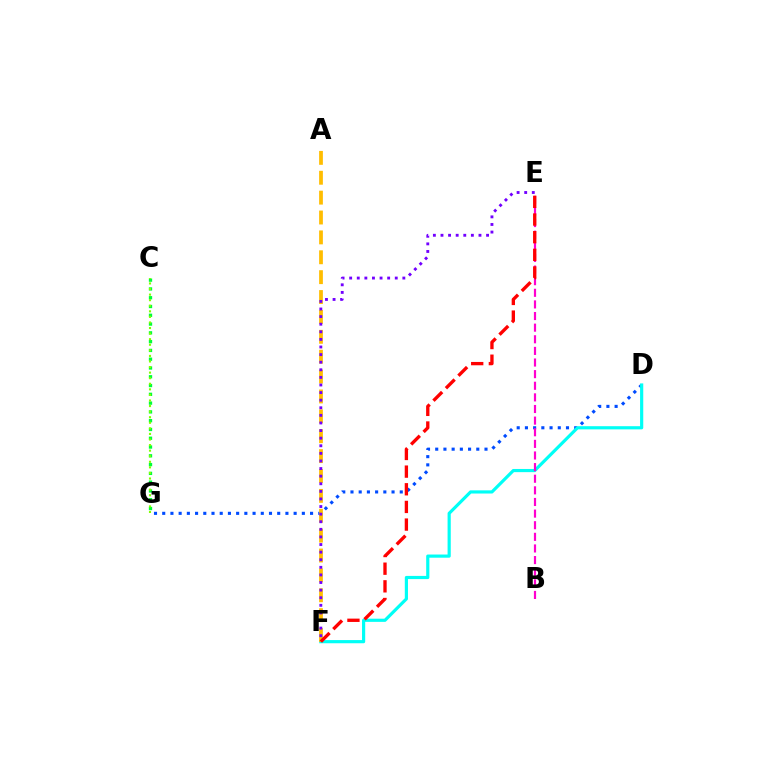{('D', 'G'): [{'color': '#004bff', 'line_style': 'dotted', 'thickness': 2.23}], ('C', 'G'): [{'color': '#00ff39', 'line_style': 'dotted', 'thickness': 2.39}, {'color': '#84ff00', 'line_style': 'dotted', 'thickness': 1.51}], ('D', 'F'): [{'color': '#00fff6', 'line_style': 'solid', 'thickness': 2.29}], ('A', 'F'): [{'color': '#ffbd00', 'line_style': 'dashed', 'thickness': 2.7}], ('E', 'F'): [{'color': '#7200ff', 'line_style': 'dotted', 'thickness': 2.06}, {'color': '#ff0000', 'line_style': 'dashed', 'thickness': 2.4}], ('B', 'E'): [{'color': '#ff00cf', 'line_style': 'dashed', 'thickness': 1.58}]}